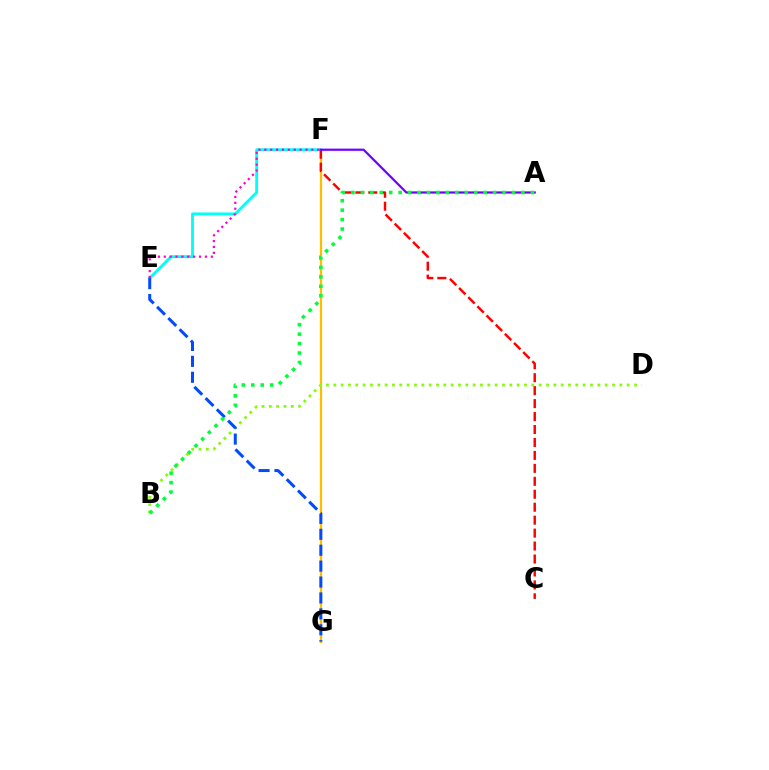{('F', 'G'): [{'color': '#ffbd00', 'line_style': 'solid', 'thickness': 1.62}], ('B', 'D'): [{'color': '#84ff00', 'line_style': 'dotted', 'thickness': 1.99}], ('E', 'F'): [{'color': '#00fff6', 'line_style': 'solid', 'thickness': 2.07}, {'color': '#ff00cf', 'line_style': 'dotted', 'thickness': 1.6}], ('C', 'F'): [{'color': '#ff0000', 'line_style': 'dashed', 'thickness': 1.76}], ('E', 'G'): [{'color': '#004bff', 'line_style': 'dashed', 'thickness': 2.16}], ('A', 'F'): [{'color': '#7200ff', 'line_style': 'solid', 'thickness': 1.6}], ('A', 'B'): [{'color': '#00ff39', 'line_style': 'dotted', 'thickness': 2.57}]}